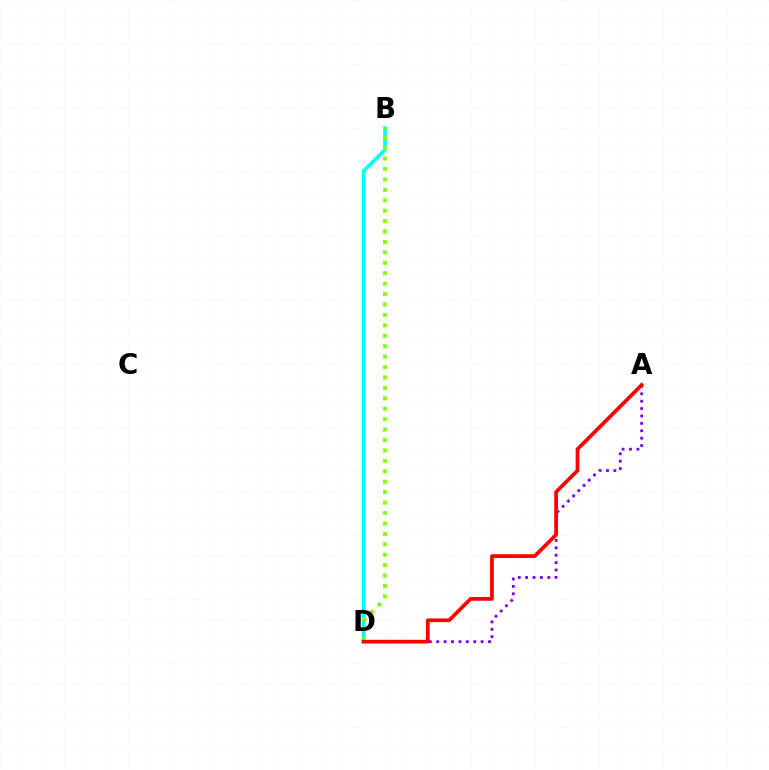{('A', 'D'): [{'color': '#7200ff', 'line_style': 'dotted', 'thickness': 2.01}, {'color': '#ff0000', 'line_style': 'solid', 'thickness': 2.68}], ('B', 'D'): [{'color': '#00fff6', 'line_style': 'solid', 'thickness': 2.64}, {'color': '#84ff00', 'line_style': 'dotted', 'thickness': 2.83}]}